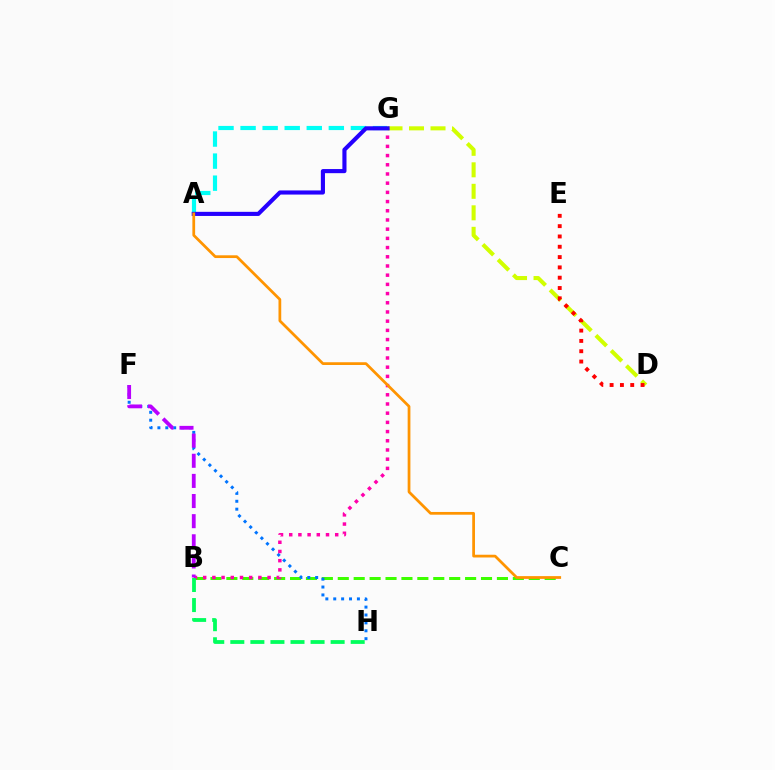{('B', 'C'): [{'color': '#3dff00', 'line_style': 'dashed', 'thickness': 2.16}], ('A', 'G'): [{'color': '#00fff6', 'line_style': 'dashed', 'thickness': 3.0}, {'color': '#2500ff', 'line_style': 'solid', 'thickness': 2.97}], ('D', 'G'): [{'color': '#d1ff00', 'line_style': 'dashed', 'thickness': 2.92}], ('F', 'H'): [{'color': '#0074ff', 'line_style': 'dotted', 'thickness': 2.14}], ('B', 'G'): [{'color': '#ff00ac', 'line_style': 'dotted', 'thickness': 2.5}], ('B', 'H'): [{'color': '#00ff5c', 'line_style': 'dashed', 'thickness': 2.73}], ('D', 'E'): [{'color': '#ff0000', 'line_style': 'dotted', 'thickness': 2.8}], ('B', 'F'): [{'color': '#b900ff', 'line_style': 'dashed', 'thickness': 2.73}], ('A', 'C'): [{'color': '#ff9400', 'line_style': 'solid', 'thickness': 1.98}]}